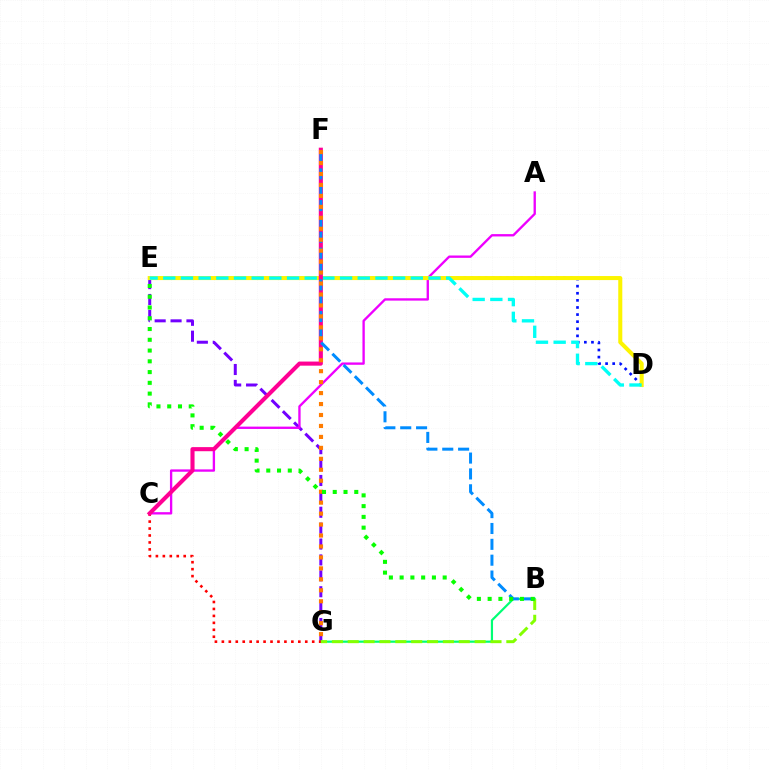{('E', 'G'): [{'color': '#7200ff', 'line_style': 'dashed', 'thickness': 2.16}], ('B', 'G'): [{'color': '#00ff74', 'line_style': 'solid', 'thickness': 1.58}, {'color': '#84ff00', 'line_style': 'dashed', 'thickness': 2.15}], ('A', 'C'): [{'color': '#ee00ff', 'line_style': 'solid', 'thickness': 1.68}], ('D', 'E'): [{'color': '#0010ff', 'line_style': 'dotted', 'thickness': 1.93}, {'color': '#fcf500', 'line_style': 'solid', 'thickness': 2.91}, {'color': '#00fff6', 'line_style': 'dashed', 'thickness': 2.4}], ('C', 'G'): [{'color': '#ff0000', 'line_style': 'dotted', 'thickness': 1.89}], ('C', 'F'): [{'color': '#ff0094', 'line_style': 'solid', 'thickness': 2.95}], ('B', 'F'): [{'color': '#008cff', 'line_style': 'dashed', 'thickness': 2.15}], ('F', 'G'): [{'color': '#ff7c00', 'line_style': 'dotted', 'thickness': 2.98}], ('B', 'E'): [{'color': '#08ff00', 'line_style': 'dotted', 'thickness': 2.92}]}